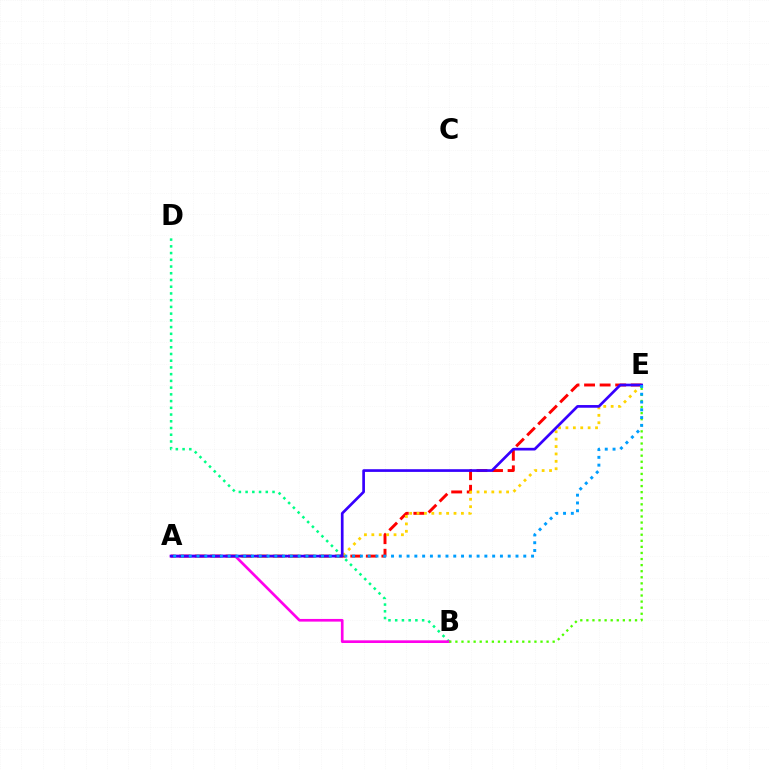{('B', 'D'): [{'color': '#00ff86', 'line_style': 'dotted', 'thickness': 1.83}], ('A', 'E'): [{'color': '#ff0000', 'line_style': 'dashed', 'thickness': 2.11}, {'color': '#ffd500', 'line_style': 'dotted', 'thickness': 2.01}, {'color': '#3700ff', 'line_style': 'solid', 'thickness': 1.94}, {'color': '#009eff', 'line_style': 'dotted', 'thickness': 2.11}], ('A', 'B'): [{'color': '#ff00ed', 'line_style': 'solid', 'thickness': 1.92}], ('B', 'E'): [{'color': '#4fff00', 'line_style': 'dotted', 'thickness': 1.65}]}